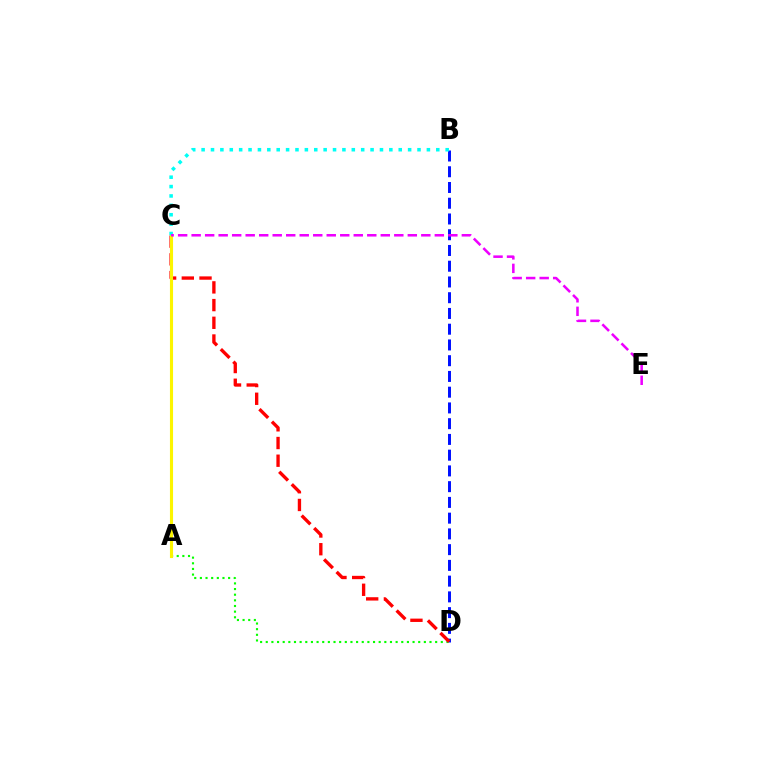{('B', 'D'): [{'color': '#0010ff', 'line_style': 'dashed', 'thickness': 2.14}], ('A', 'D'): [{'color': '#08ff00', 'line_style': 'dotted', 'thickness': 1.53}], ('C', 'D'): [{'color': '#ff0000', 'line_style': 'dashed', 'thickness': 2.4}], ('A', 'C'): [{'color': '#fcf500', 'line_style': 'solid', 'thickness': 2.24}], ('B', 'C'): [{'color': '#00fff6', 'line_style': 'dotted', 'thickness': 2.55}], ('C', 'E'): [{'color': '#ee00ff', 'line_style': 'dashed', 'thickness': 1.84}]}